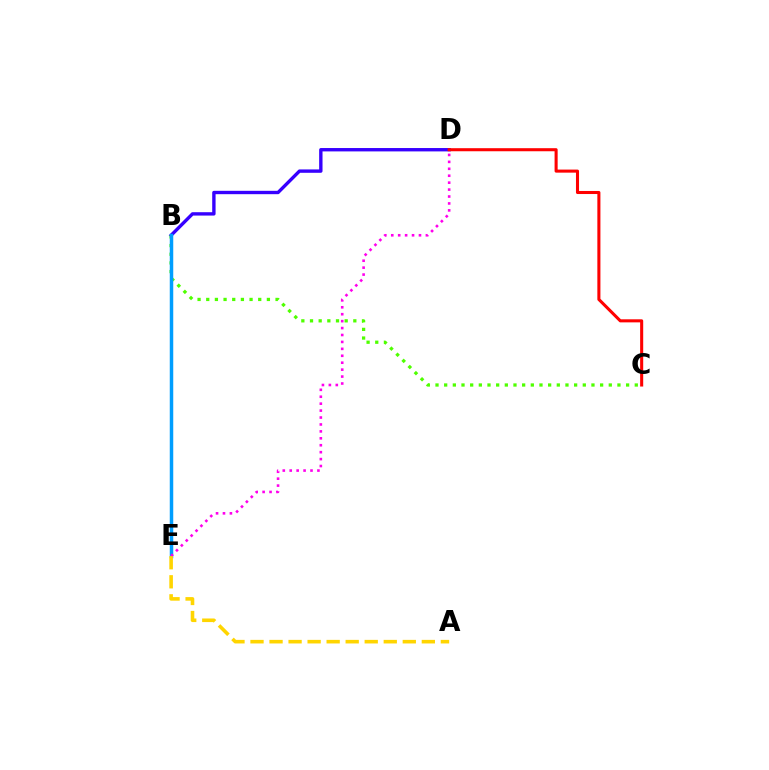{('B', 'D'): [{'color': '#3700ff', 'line_style': 'solid', 'thickness': 2.43}], ('B', 'E'): [{'color': '#00ff86', 'line_style': 'dotted', 'thickness': 1.96}, {'color': '#009eff', 'line_style': 'solid', 'thickness': 2.51}], ('C', 'D'): [{'color': '#ff0000', 'line_style': 'solid', 'thickness': 2.21}], ('B', 'C'): [{'color': '#4fff00', 'line_style': 'dotted', 'thickness': 2.35}], ('D', 'E'): [{'color': '#ff00ed', 'line_style': 'dotted', 'thickness': 1.88}], ('A', 'E'): [{'color': '#ffd500', 'line_style': 'dashed', 'thickness': 2.59}]}